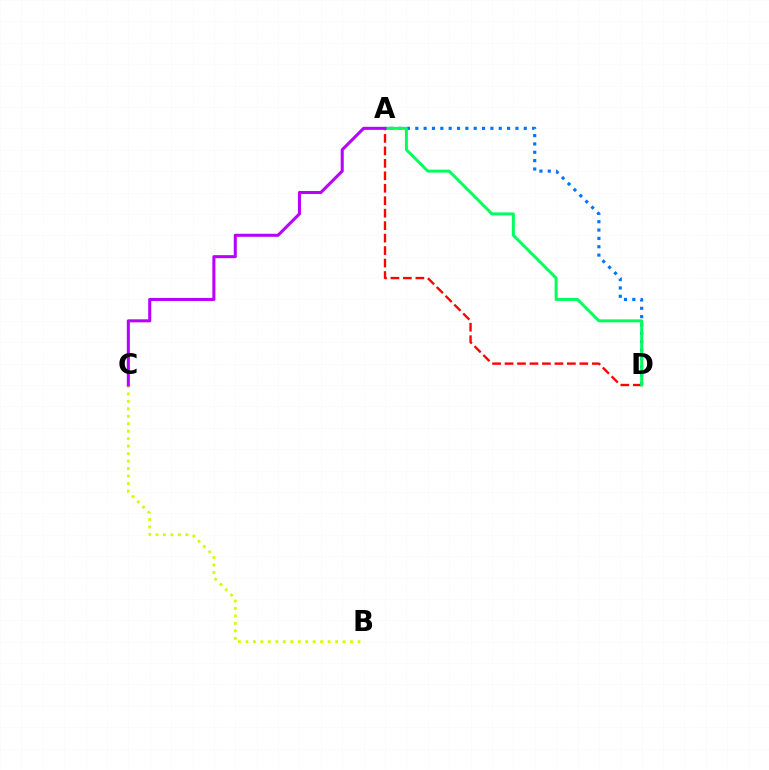{('B', 'C'): [{'color': '#d1ff00', 'line_style': 'dotted', 'thickness': 2.03}], ('A', 'D'): [{'color': '#ff0000', 'line_style': 'dashed', 'thickness': 1.69}, {'color': '#0074ff', 'line_style': 'dotted', 'thickness': 2.27}, {'color': '#00ff5c', 'line_style': 'solid', 'thickness': 2.13}], ('A', 'C'): [{'color': '#b900ff', 'line_style': 'solid', 'thickness': 2.19}]}